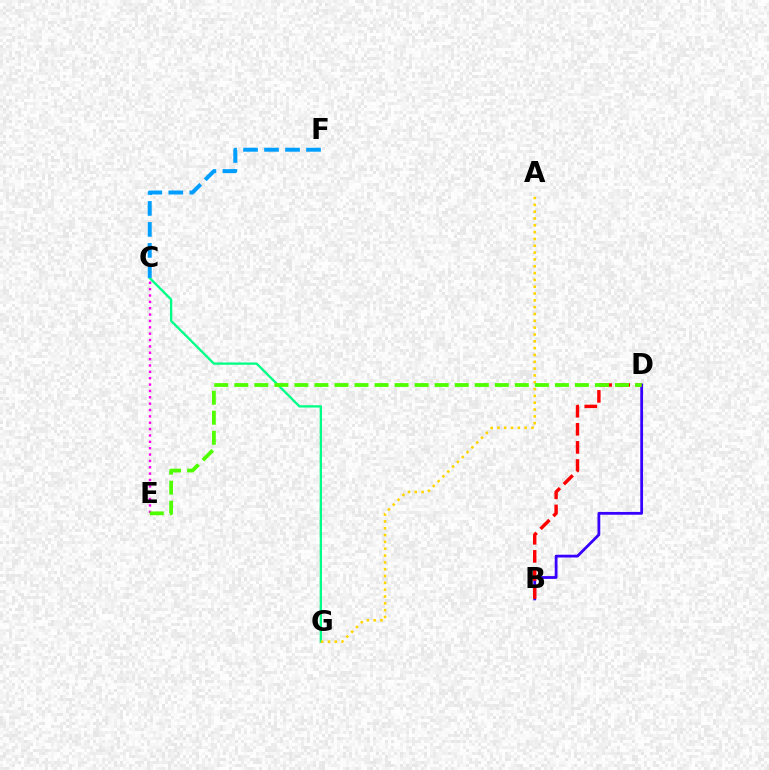{('B', 'D'): [{'color': '#3700ff', 'line_style': 'solid', 'thickness': 2.01}, {'color': '#ff0000', 'line_style': 'dashed', 'thickness': 2.46}], ('C', 'G'): [{'color': '#00ff86', 'line_style': 'solid', 'thickness': 1.67}], ('A', 'G'): [{'color': '#ffd500', 'line_style': 'dotted', 'thickness': 1.85}], ('C', 'E'): [{'color': '#ff00ed', 'line_style': 'dotted', 'thickness': 1.73}], ('C', 'F'): [{'color': '#009eff', 'line_style': 'dashed', 'thickness': 2.85}], ('D', 'E'): [{'color': '#4fff00', 'line_style': 'dashed', 'thickness': 2.72}]}